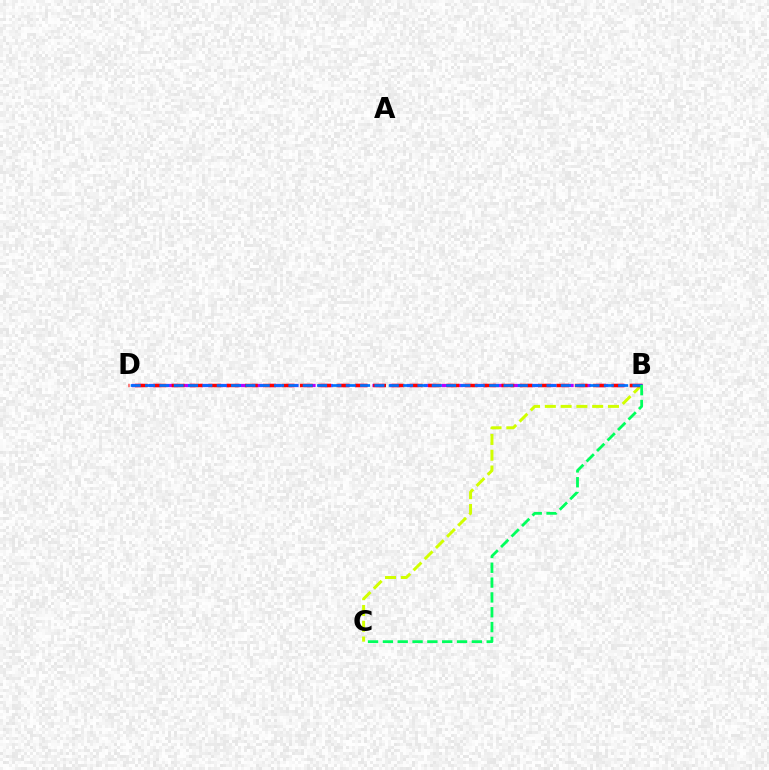{('B', 'C'): [{'color': '#d1ff00', 'line_style': 'dashed', 'thickness': 2.14}, {'color': '#00ff5c', 'line_style': 'dashed', 'thickness': 2.01}], ('B', 'D'): [{'color': '#b900ff', 'line_style': 'dashed', 'thickness': 2.34}, {'color': '#ff0000', 'line_style': 'dashed', 'thickness': 2.49}, {'color': '#0074ff', 'line_style': 'dashed', 'thickness': 1.95}]}